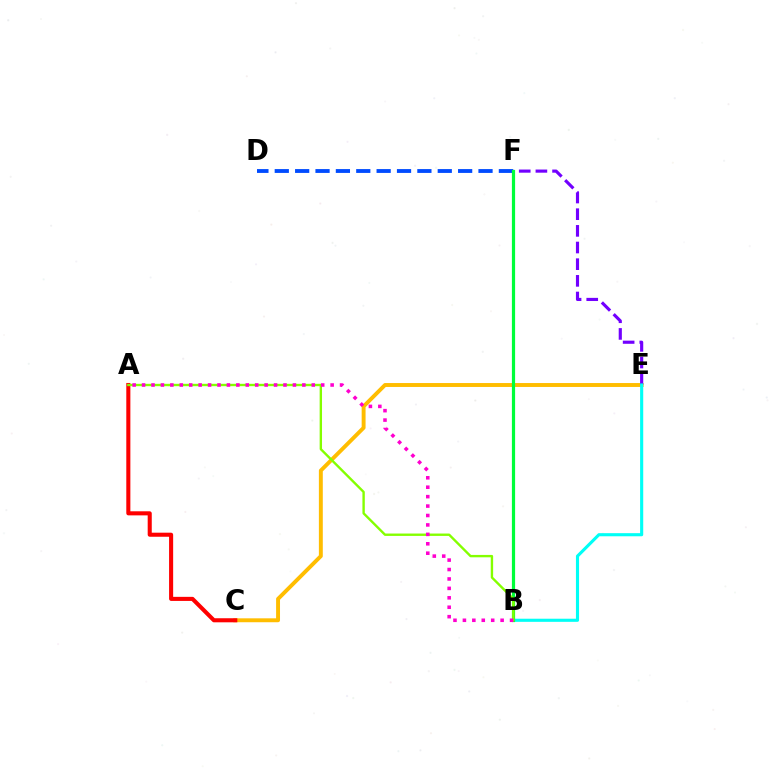{('C', 'E'): [{'color': '#ffbd00', 'line_style': 'solid', 'thickness': 2.82}], ('D', 'F'): [{'color': '#004bff', 'line_style': 'dashed', 'thickness': 2.77}], ('E', 'F'): [{'color': '#7200ff', 'line_style': 'dashed', 'thickness': 2.26}], ('B', 'E'): [{'color': '#00fff6', 'line_style': 'solid', 'thickness': 2.24}], ('B', 'F'): [{'color': '#00ff39', 'line_style': 'solid', 'thickness': 2.31}], ('A', 'C'): [{'color': '#ff0000', 'line_style': 'solid', 'thickness': 2.93}], ('A', 'B'): [{'color': '#84ff00', 'line_style': 'solid', 'thickness': 1.71}, {'color': '#ff00cf', 'line_style': 'dotted', 'thickness': 2.56}]}